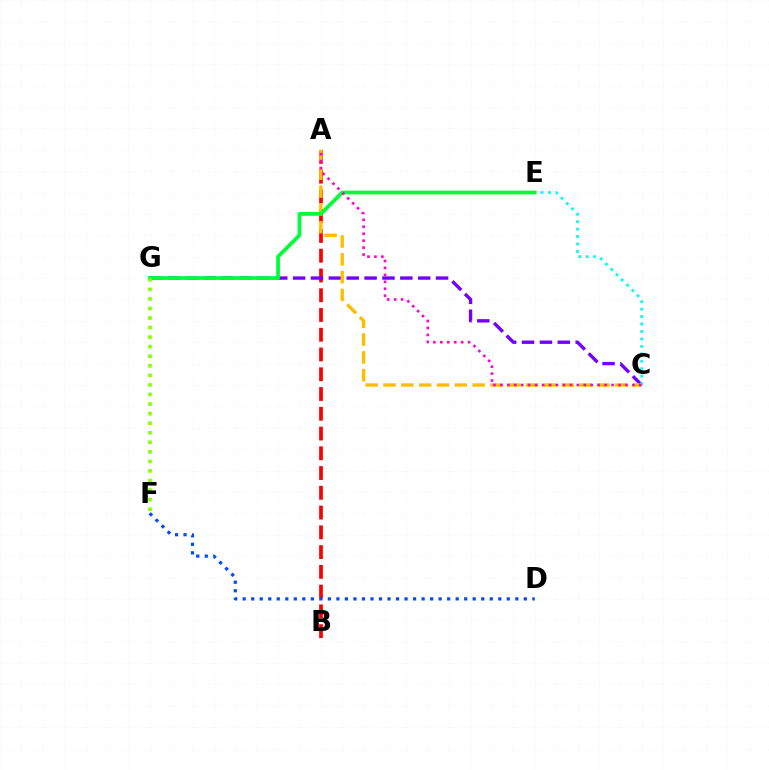{('A', 'B'): [{'color': '#ff0000', 'line_style': 'dashed', 'thickness': 2.68}], ('C', 'G'): [{'color': '#7200ff', 'line_style': 'dashed', 'thickness': 2.43}], ('A', 'C'): [{'color': '#ffbd00', 'line_style': 'dashed', 'thickness': 2.42}, {'color': '#ff00cf', 'line_style': 'dotted', 'thickness': 1.89}], ('D', 'F'): [{'color': '#004bff', 'line_style': 'dotted', 'thickness': 2.31}], ('C', 'E'): [{'color': '#00fff6', 'line_style': 'dotted', 'thickness': 2.02}], ('E', 'G'): [{'color': '#00ff39', 'line_style': 'solid', 'thickness': 2.7}], ('F', 'G'): [{'color': '#84ff00', 'line_style': 'dotted', 'thickness': 2.6}]}